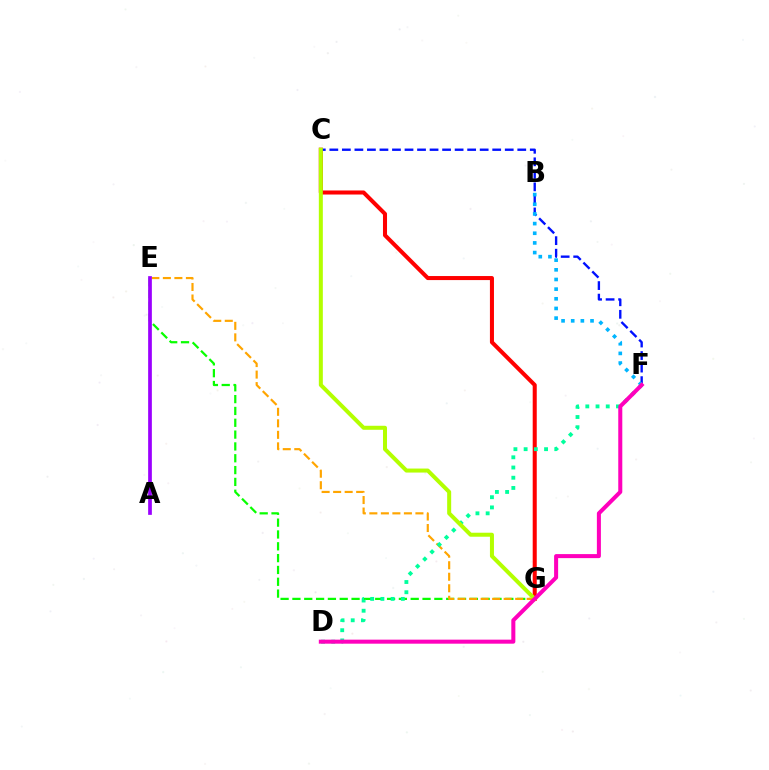{('E', 'G'): [{'color': '#08ff00', 'line_style': 'dashed', 'thickness': 1.61}, {'color': '#ffa500', 'line_style': 'dashed', 'thickness': 1.56}], ('C', 'G'): [{'color': '#ff0000', 'line_style': 'solid', 'thickness': 2.91}, {'color': '#b3ff00', 'line_style': 'solid', 'thickness': 2.88}], ('D', 'F'): [{'color': '#00ff9d', 'line_style': 'dotted', 'thickness': 2.78}, {'color': '#ff00bd', 'line_style': 'solid', 'thickness': 2.9}], ('A', 'E'): [{'color': '#9b00ff', 'line_style': 'solid', 'thickness': 2.67}], ('C', 'F'): [{'color': '#0010ff', 'line_style': 'dashed', 'thickness': 1.7}], ('B', 'F'): [{'color': '#00b5ff', 'line_style': 'dotted', 'thickness': 2.62}]}